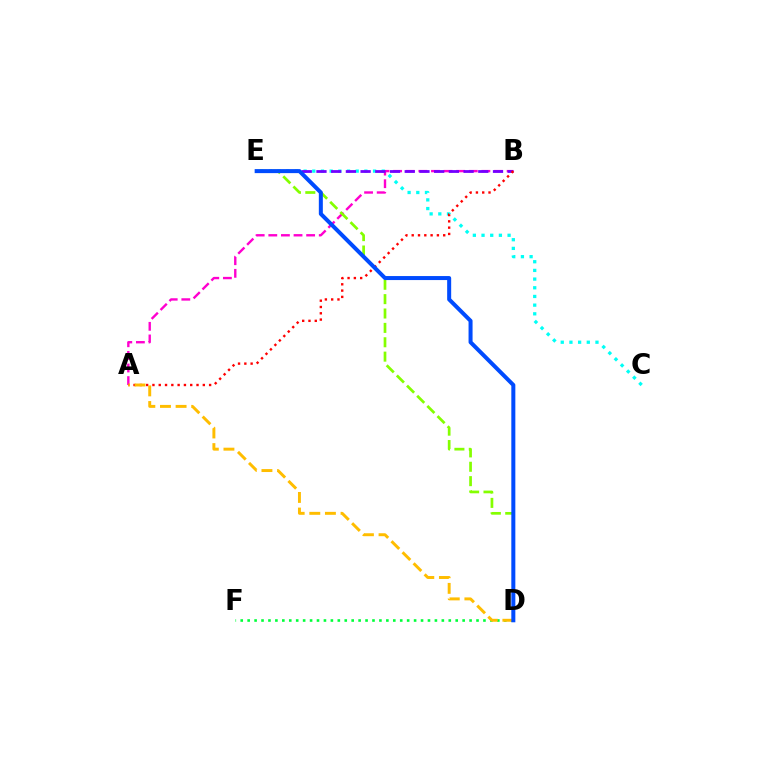{('A', 'B'): [{'color': '#ff00cf', 'line_style': 'dashed', 'thickness': 1.71}, {'color': '#ff0000', 'line_style': 'dotted', 'thickness': 1.71}], ('D', 'F'): [{'color': '#00ff39', 'line_style': 'dotted', 'thickness': 1.88}], ('C', 'E'): [{'color': '#00fff6', 'line_style': 'dotted', 'thickness': 2.36}], ('B', 'E'): [{'color': '#7200ff', 'line_style': 'dashed', 'thickness': 2.0}], ('D', 'E'): [{'color': '#84ff00', 'line_style': 'dashed', 'thickness': 1.95}, {'color': '#004bff', 'line_style': 'solid', 'thickness': 2.89}], ('A', 'D'): [{'color': '#ffbd00', 'line_style': 'dashed', 'thickness': 2.12}]}